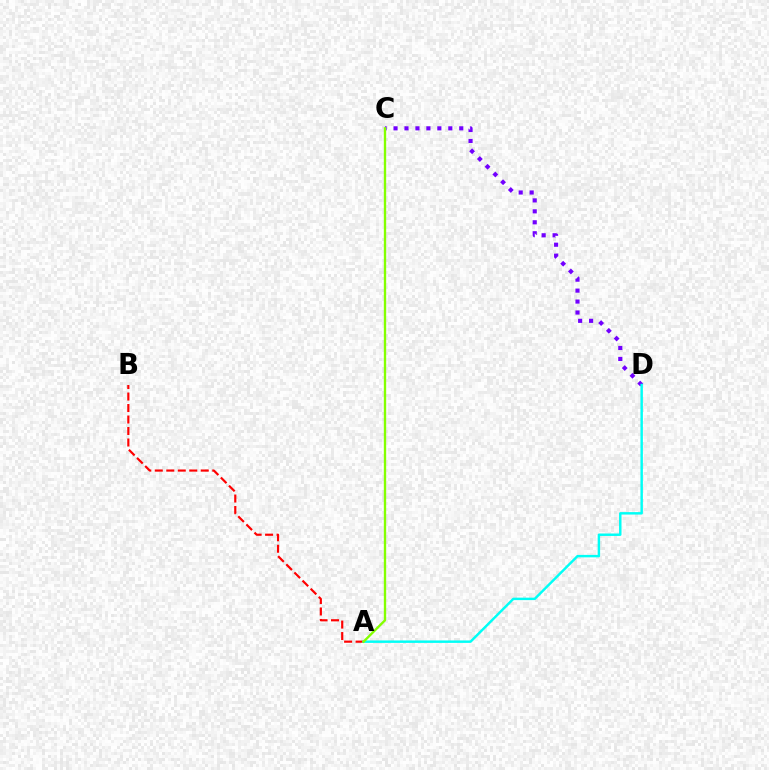{('A', 'B'): [{'color': '#ff0000', 'line_style': 'dashed', 'thickness': 1.56}], ('C', 'D'): [{'color': '#7200ff', 'line_style': 'dotted', 'thickness': 2.98}], ('A', 'D'): [{'color': '#00fff6', 'line_style': 'solid', 'thickness': 1.76}], ('A', 'C'): [{'color': '#84ff00', 'line_style': 'solid', 'thickness': 1.69}]}